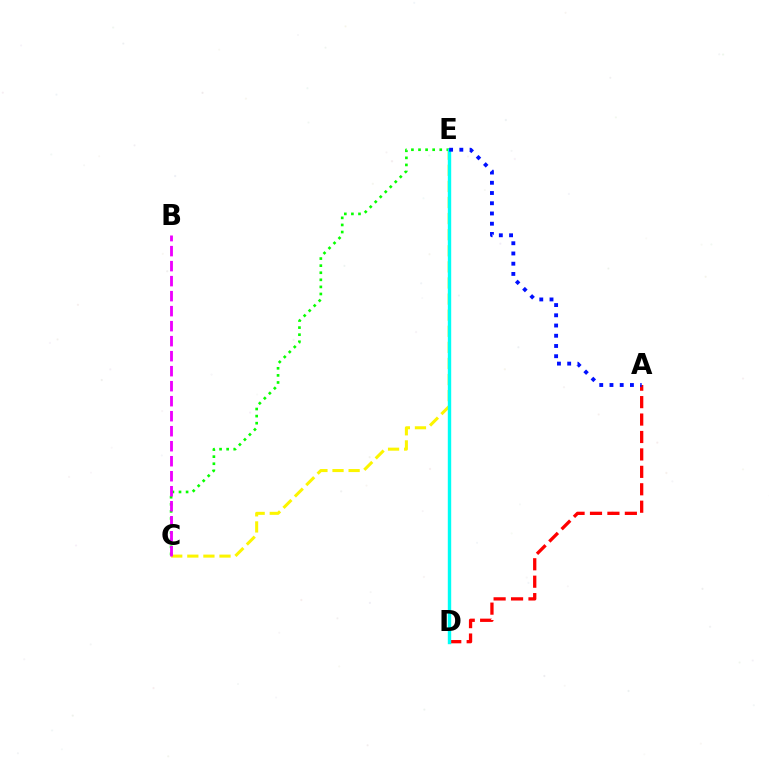{('C', 'E'): [{'color': '#fcf500', 'line_style': 'dashed', 'thickness': 2.19}, {'color': '#08ff00', 'line_style': 'dotted', 'thickness': 1.92}], ('A', 'D'): [{'color': '#ff0000', 'line_style': 'dashed', 'thickness': 2.37}], ('D', 'E'): [{'color': '#00fff6', 'line_style': 'solid', 'thickness': 2.45}], ('A', 'E'): [{'color': '#0010ff', 'line_style': 'dotted', 'thickness': 2.78}], ('B', 'C'): [{'color': '#ee00ff', 'line_style': 'dashed', 'thickness': 2.04}]}